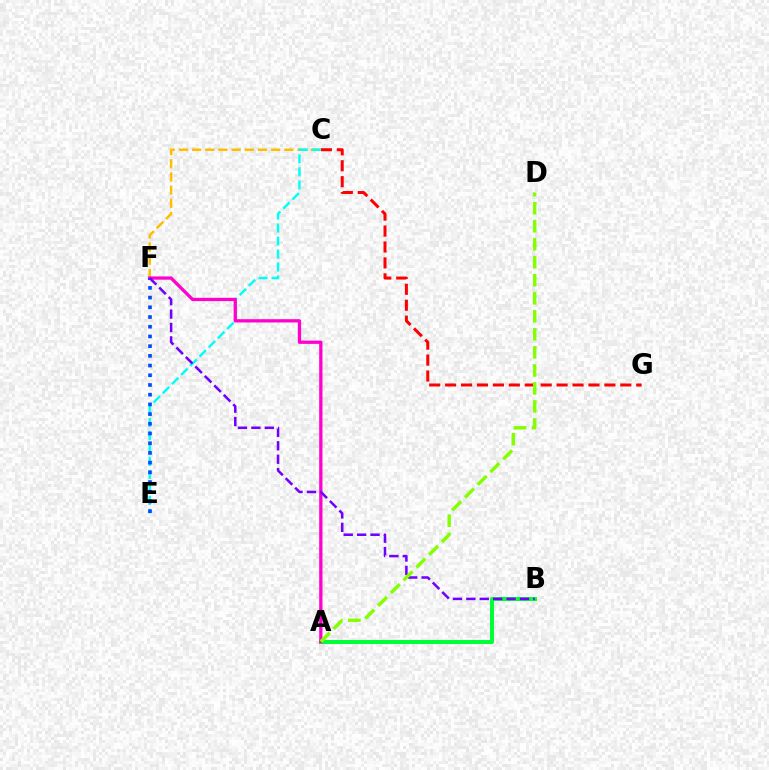{('C', 'G'): [{'color': '#ff0000', 'line_style': 'dashed', 'thickness': 2.16}], ('C', 'F'): [{'color': '#ffbd00', 'line_style': 'dashed', 'thickness': 1.79}], ('A', 'B'): [{'color': '#00ff39', 'line_style': 'solid', 'thickness': 2.88}], ('C', 'E'): [{'color': '#00fff6', 'line_style': 'dashed', 'thickness': 1.77}], ('A', 'F'): [{'color': '#ff00cf', 'line_style': 'solid', 'thickness': 2.36}], ('E', 'F'): [{'color': '#004bff', 'line_style': 'dotted', 'thickness': 2.64}], ('B', 'F'): [{'color': '#7200ff', 'line_style': 'dashed', 'thickness': 1.82}], ('A', 'D'): [{'color': '#84ff00', 'line_style': 'dashed', 'thickness': 2.45}]}